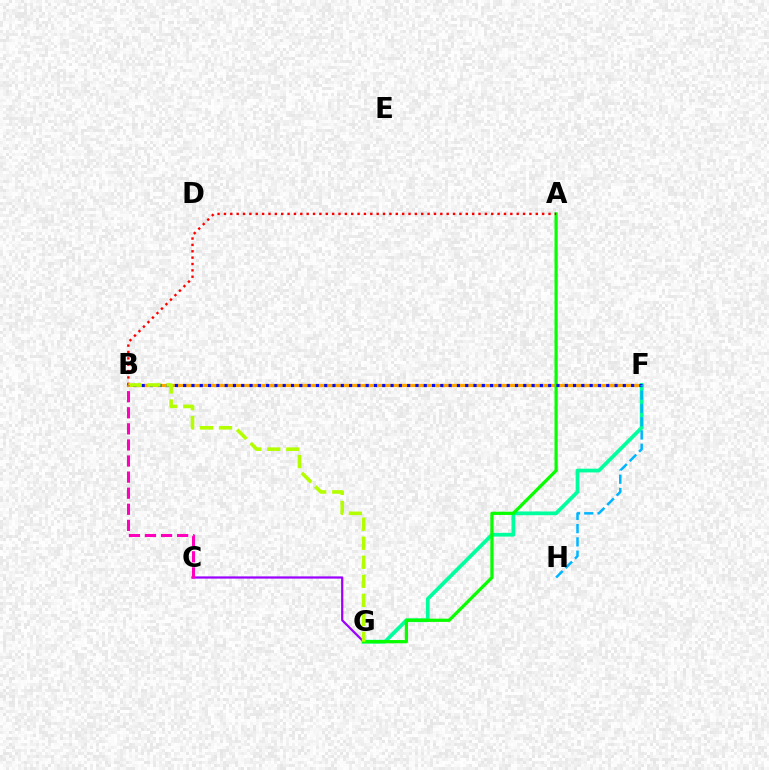{('C', 'G'): [{'color': '#9b00ff', 'line_style': 'solid', 'thickness': 1.61}], ('B', 'F'): [{'color': '#ffa500', 'line_style': 'solid', 'thickness': 2.31}, {'color': '#0010ff', 'line_style': 'dotted', 'thickness': 2.25}], ('F', 'G'): [{'color': '#00ff9d', 'line_style': 'solid', 'thickness': 2.7}], ('A', 'G'): [{'color': '#08ff00', 'line_style': 'solid', 'thickness': 2.33}], ('A', 'B'): [{'color': '#ff0000', 'line_style': 'dotted', 'thickness': 1.73}], ('F', 'H'): [{'color': '#00b5ff', 'line_style': 'dashed', 'thickness': 1.8}], ('B', 'G'): [{'color': '#b3ff00', 'line_style': 'dashed', 'thickness': 2.59}], ('B', 'C'): [{'color': '#ff00bd', 'line_style': 'dashed', 'thickness': 2.18}]}